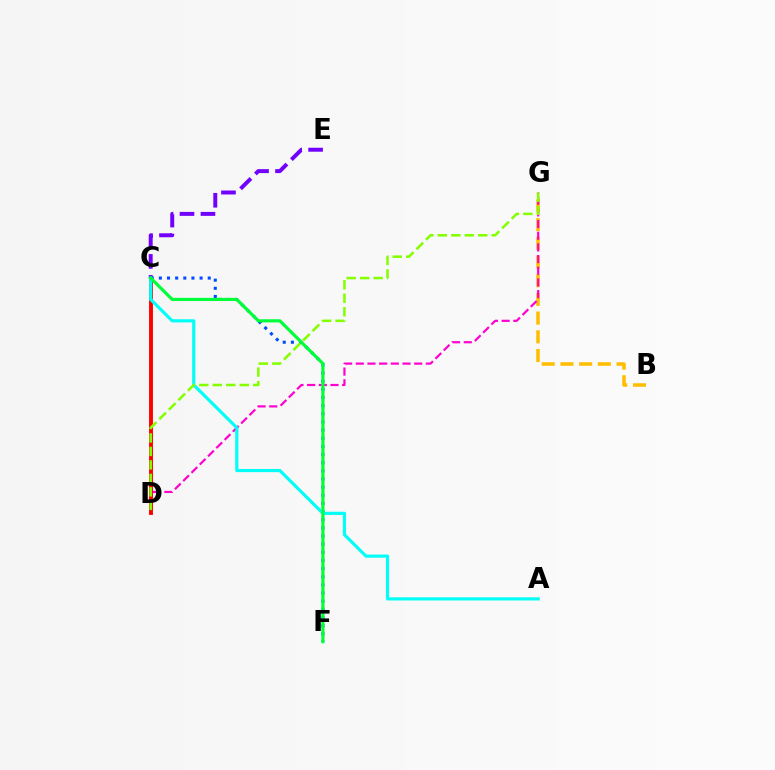{('B', 'G'): [{'color': '#ffbd00', 'line_style': 'dashed', 'thickness': 2.54}], ('D', 'G'): [{'color': '#ff00cf', 'line_style': 'dashed', 'thickness': 1.59}, {'color': '#84ff00', 'line_style': 'dashed', 'thickness': 1.83}], ('C', 'D'): [{'color': '#ff0000', 'line_style': 'solid', 'thickness': 2.8}], ('C', 'E'): [{'color': '#7200ff', 'line_style': 'dashed', 'thickness': 2.85}], ('C', 'F'): [{'color': '#004bff', 'line_style': 'dotted', 'thickness': 2.21}, {'color': '#00ff39', 'line_style': 'solid', 'thickness': 2.28}], ('A', 'C'): [{'color': '#00fff6', 'line_style': 'solid', 'thickness': 2.28}]}